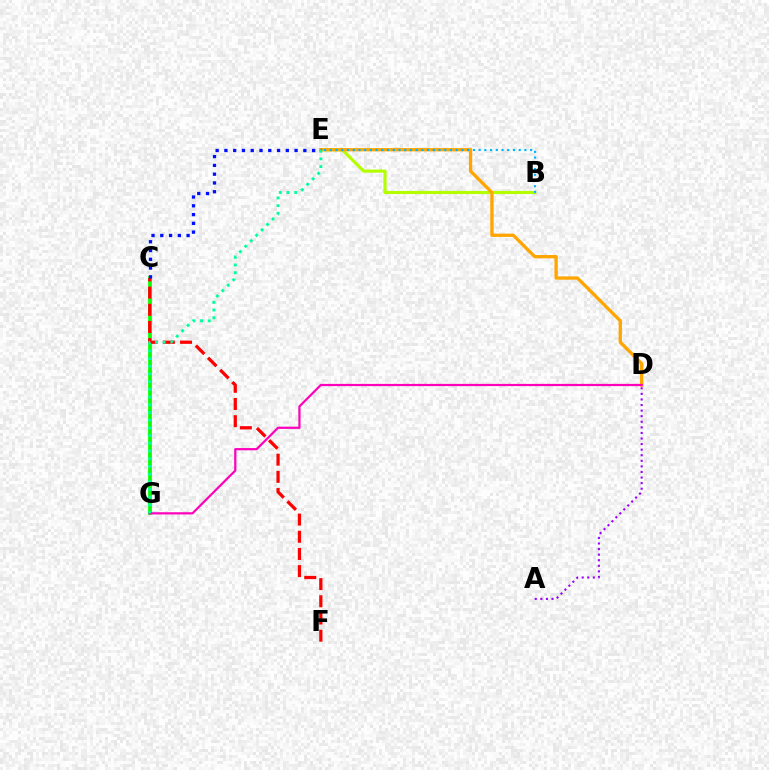{('B', 'E'): [{'color': '#b3ff00', 'line_style': 'solid', 'thickness': 2.27}, {'color': '#00b5ff', 'line_style': 'dotted', 'thickness': 1.55}], ('A', 'D'): [{'color': '#9b00ff', 'line_style': 'dotted', 'thickness': 1.52}], ('D', 'E'): [{'color': '#ffa500', 'line_style': 'solid', 'thickness': 2.38}], ('C', 'G'): [{'color': '#08ff00', 'line_style': 'solid', 'thickness': 2.69}], ('C', 'F'): [{'color': '#ff0000', 'line_style': 'dashed', 'thickness': 2.33}], ('C', 'E'): [{'color': '#0010ff', 'line_style': 'dotted', 'thickness': 2.38}], ('D', 'G'): [{'color': '#ff00bd', 'line_style': 'solid', 'thickness': 1.59}], ('E', 'G'): [{'color': '#00ff9d', 'line_style': 'dotted', 'thickness': 2.09}]}